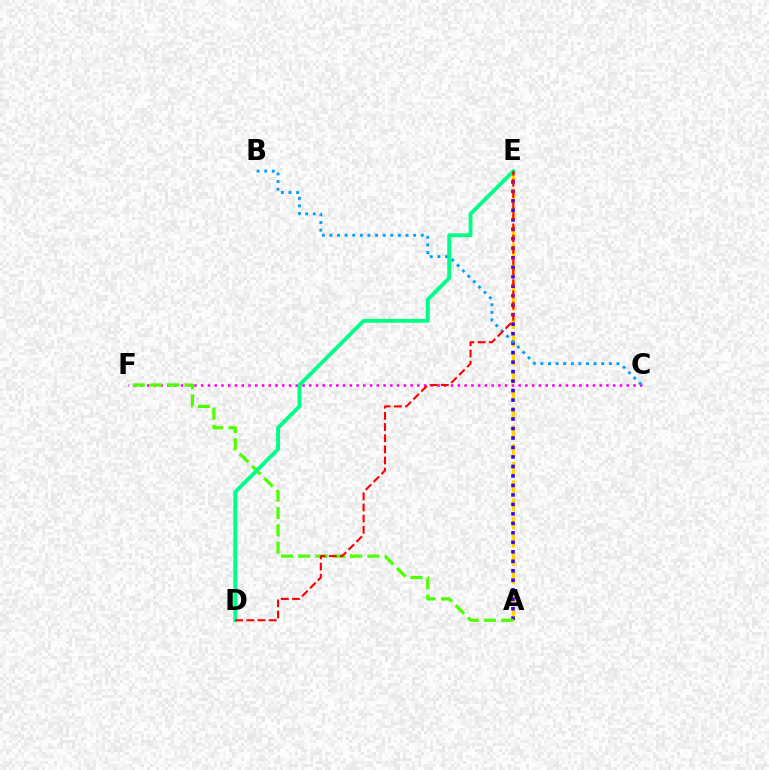{('A', 'E'): [{'color': '#ffd500', 'line_style': 'dashed', 'thickness': 2.48}, {'color': '#3700ff', 'line_style': 'dotted', 'thickness': 2.58}], ('C', 'F'): [{'color': '#ff00ed', 'line_style': 'dotted', 'thickness': 1.83}], ('B', 'C'): [{'color': '#009eff', 'line_style': 'dotted', 'thickness': 2.07}], ('A', 'F'): [{'color': '#4fff00', 'line_style': 'dashed', 'thickness': 2.35}], ('D', 'E'): [{'color': '#00ff86', 'line_style': 'solid', 'thickness': 2.79}, {'color': '#ff0000', 'line_style': 'dashed', 'thickness': 1.52}]}